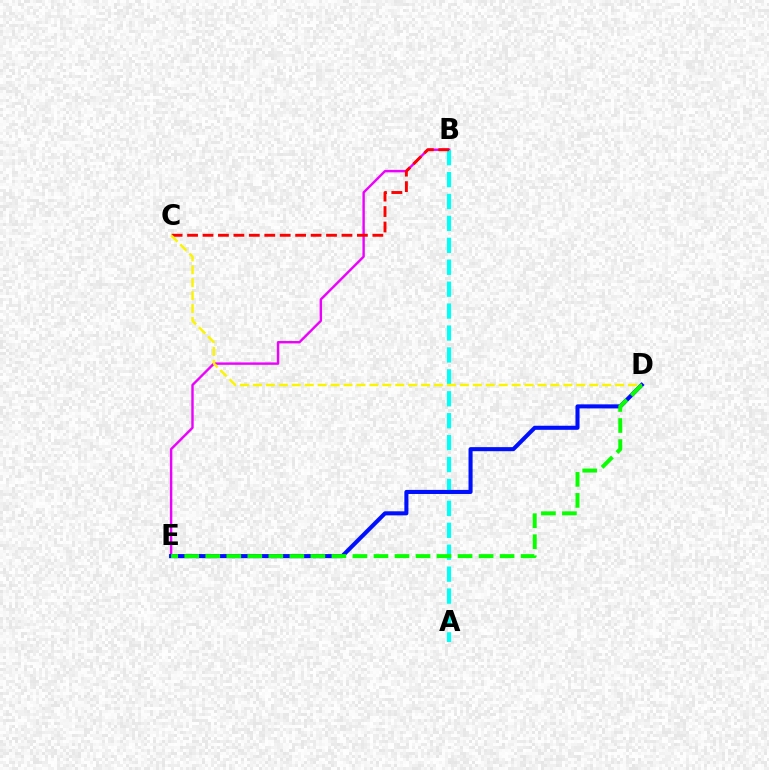{('B', 'E'): [{'color': '#ee00ff', 'line_style': 'solid', 'thickness': 1.73}], ('A', 'B'): [{'color': '#00fff6', 'line_style': 'dashed', 'thickness': 2.98}], ('D', 'E'): [{'color': '#0010ff', 'line_style': 'solid', 'thickness': 2.93}, {'color': '#08ff00', 'line_style': 'dashed', 'thickness': 2.86}], ('B', 'C'): [{'color': '#ff0000', 'line_style': 'dashed', 'thickness': 2.1}], ('C', 'D'): [{'color': '#fcf500', 'line_style': 'dashed', 'thickness': 1.76}]}